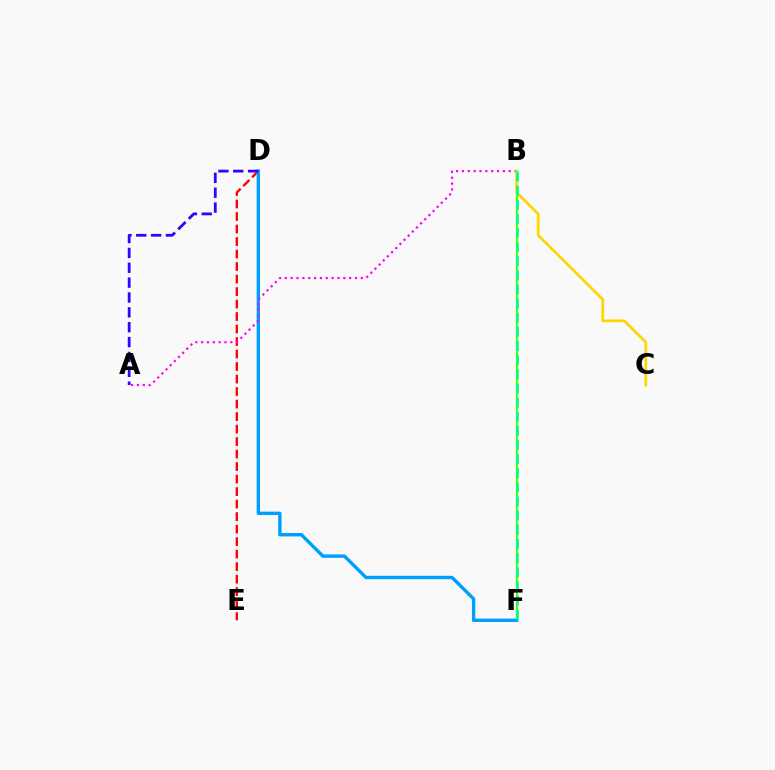{('B', 'F'): [{'color': '#4fff00', 'line_style': 'solid', 'thickness': 1.61}, {'color': '#00ff86', 'line_style': 'dashed', 'thickness': 1.92}], ('D', 'E'): [{'color': '#ff0000', 'line_style': 'dashed', 'thickness': 1.7}], ('D', 'F'): [{'color': '#009eff', 'line_style': 'solid', 'thickness': 2.44}], ('A', 'D'): [{'color': '#3700ff', 'line_style': 'dashed', 'thickness': 2.02}], ('A', 'B'): [{'color': '#ff00ed', 'line_style': 'dotted', 'thickness': 1.59}], ('B', 'C'): [{'color': '#ffd500', 'line_style': 'solid', 'thickness': 1.95}]}